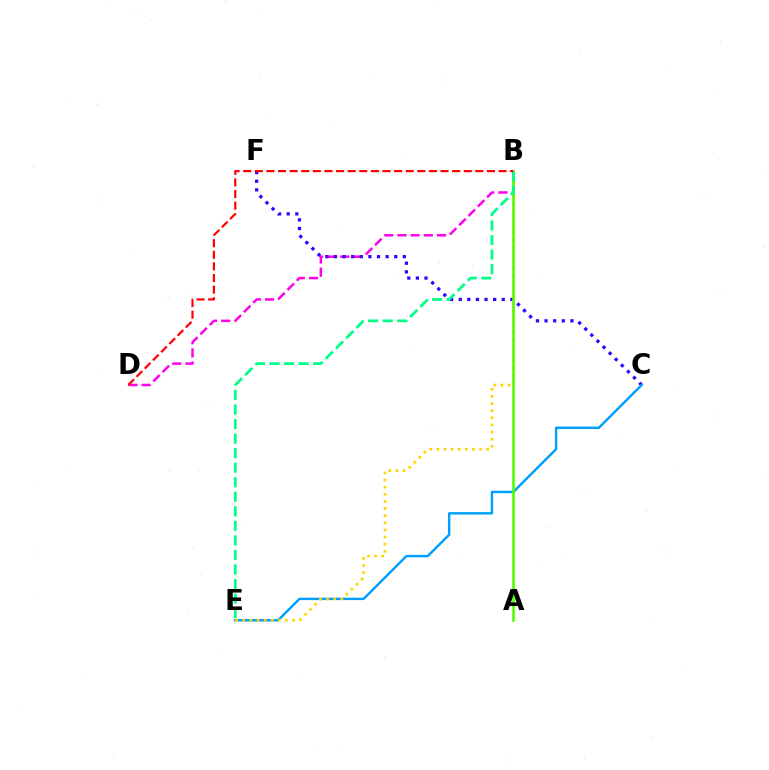{('B', 'D'): [{'color': '#ff00ed', 'line_style': 'dashed', 'thickness': 1.79}, {'color': '#ff0000', 'line_style': 'dashed', 'thickness': 1.58}], ('C', 'F'): [{'color': '#3700ff', 'line_style': 'dotted', 'thickness': 2.34}], ('C', 'E'): [{'color': '#009eff', 'line_style': 'solid', 'thickness': 1.74}], ('B', 'E'): [{'color': '#ffd500', 'line_style': 'dotted', 'thickness': 1.94}, {'color': '#00ff86', 'line_style': 'dashed', 'thickness': 1.98}], ('A', 'B'): [{'color': '#4fff00', 'line_style': 'solid', 'thickness': 1.86}]}